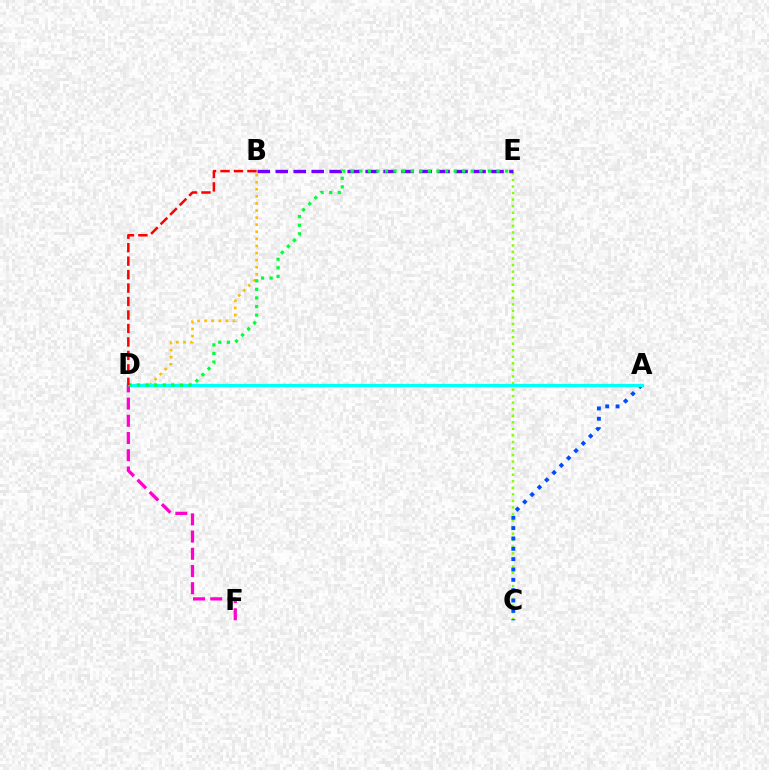{('C', 'E'): [{'color': '#84ff00', 'line_style': 'dotted', 'thickness': 1.78}], ('A', 'C'): [{'color': '#004bff', 'line_style': 'dotted', 'thickness': 2.81}], ('B', 'D'): [{'color': '#ffbd00', 'line_style': 'dotted', 'thickness': 1.93}, {'color': '#ff0000', 'line_style': 'dashed', 'thickness': 1.83}], ('B', 'E'): [{'color': '#7200ff', 'line_style': 'dashed', 'thickness': 2.44}], ('A', 'D'): [{'color': '#00fff6', 'line_style': 'solid', 'thickness': 2.35}], ('D', 'F'): [{'color': '#ff00cf', 'line_style': 'dashed', 'thickness': 2.34}], ('D', 'E'): [{'color': '#00ff39', 'line_style': 'dotted', 'thickness': 2.33}]}